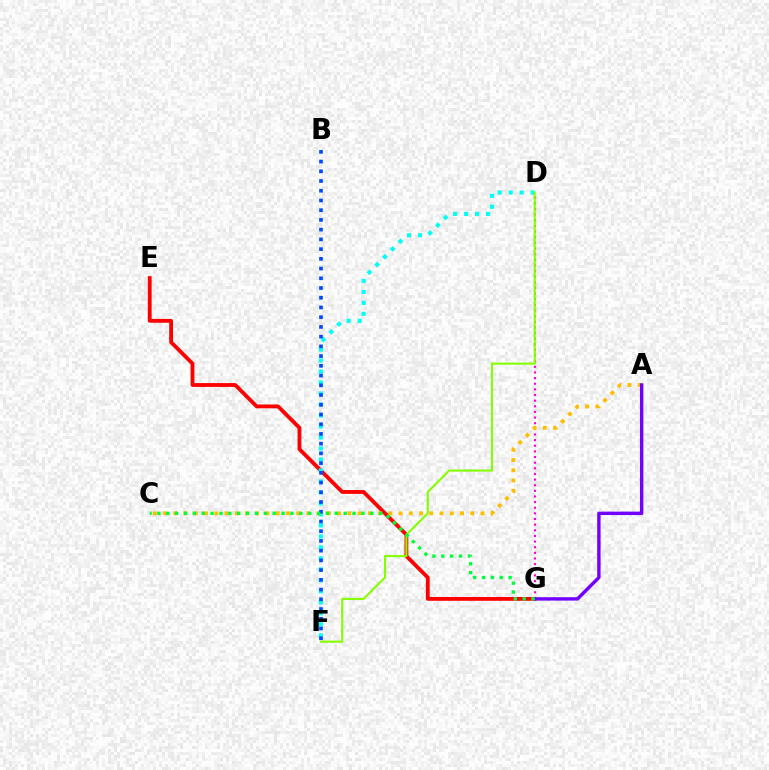{('E', 'G'): [{'color': '#ff0000', 'line_style': 'solid', 'thickness': 2.75}], ('D', 'G'): [{'color': '#ff00cf', 'line_style': 'dotted', 'thickness': 1.53}], ('D', 'F'): [{'color': '#00fff6', 'line_style': 'dotted', 'thickness': 2.99}, {'color': '#84ff00', 'line_style': 'solid', 'thickness': 1.51}], ('A', 'C'): [{'color': '#ffbd00', 'line_style': 'dotted', 'thickness': 2.78}], ('B', 'F'): [{'color': '#004bff', 'line_style': 'dotted', 'thickness': 2.64}], ('A', 'G'): [{'color': '#7200ff', 'line_style': 'solid', 'thickness': 2.46}], ('C', 'G'): [{'color': '#00ff39', 'line_style': 'dotted', 'thickness': 2.41}]}